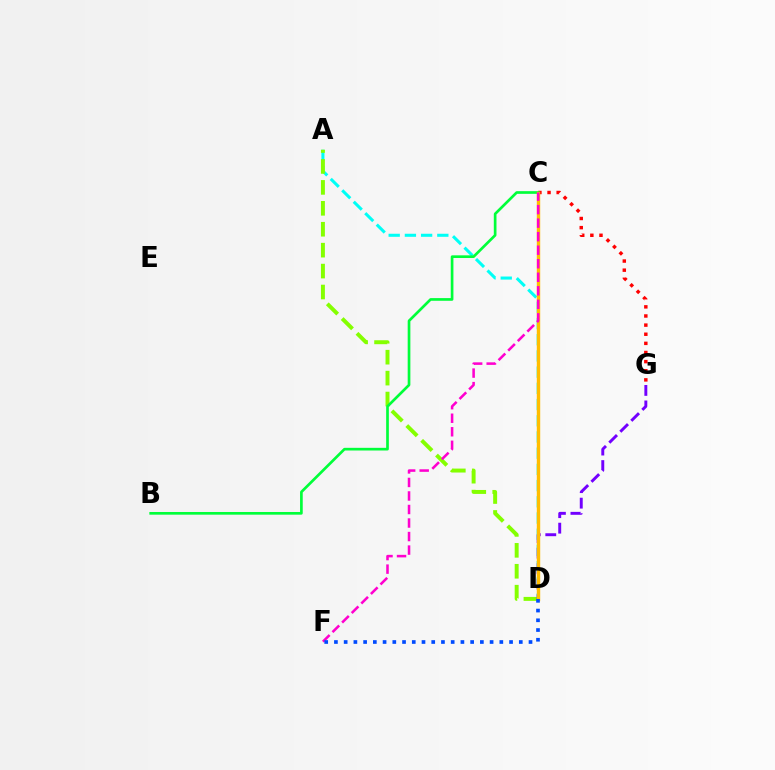{('A', 'D'): [{'color': '#00fff6', 'line_style': 'dashed', 'thickness': 2.2}, {'color': '#84ff00', 'line_style': 'dashed', 'thickness': 2.84}], ('C', 'G'): [{'color': '#ff0000', 'line_style': 'dotted', 'thickness': 2.48}], ('D', 'G'): [{'color': '#7200ff', 'line_style': 'dashed', 'thickness': 2.11}], ('B', 'C'): [{'color': '#00ff39', 'line_style': 'solid', 'thickness': 1.93}], ('C', 'D'): [{'color': '#ffbd00', 'line_style': 'solid', 'thickness': 2.46}], ('C', 'F'): [{'color': '#ff00cf', 'line_style': 'dashed', 'thickness': 1.84}], ('D', 'F'): [{'color': '#004bff', 'line_style': 'dotted', 'thickness': 2.64}]}